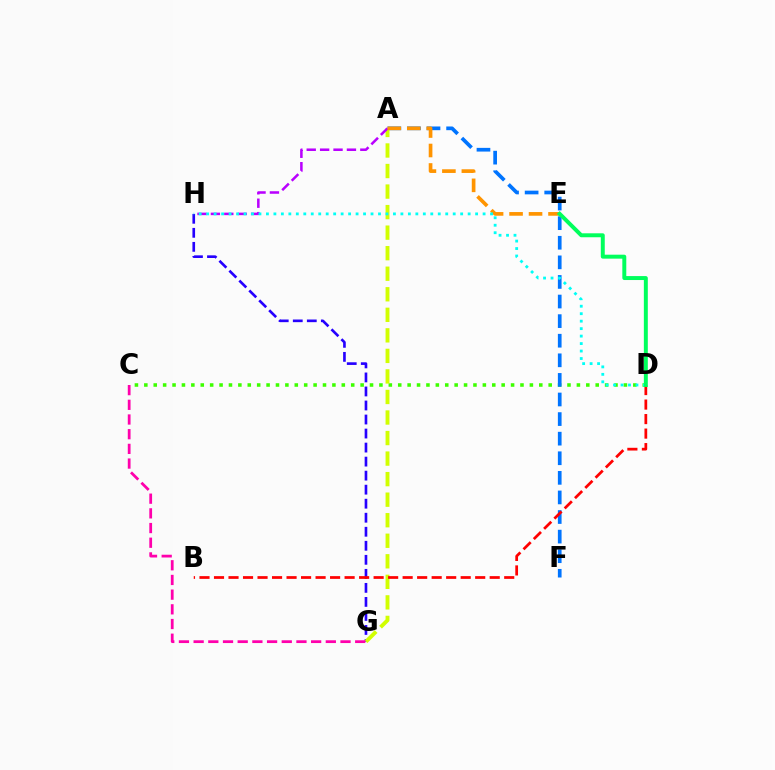{('C', 'D'): [{'color': '#3dff00', 'line_style': 'dotted', 'thickness': 2.55}], ('A', 'F'): [{'color': '#0074ff', 'line_style': 'dashed', 'thickness': 2.66}], ('G', 'H'): [{'color': '#2500ff', 'line_style': 'dashed', 'thickness': 1.91}], ('A', 'G'): [{'color': '#d1ff00', 'line_style': 'dashed', 'thickness': 2.79}], ('A', 'H'): [{'color': '#b900ff', 'line_style': 'dashed', 'thickness': 1.82}], ('A', 'E'): [{'color': '#ff9400', 'line_style': 'dashed', 'thickness': 2.65}], ('C', 'G'): [{'color': '#ff00ac', 'line_style': 'dashed', 'thickness': 2.0}], ('D', 'H'): [{'color': '#00fff6', 'line_style': 'dotted', 'thickness': 2.03}], ('B', 'D'): [{'color': '#ff0000', 'line_style': 'dashed', 'thickness': 1.97}], ('D', 'E'): [{'color': '#00ff5c', 'line_style': 'solid', 'thickness': 2.85}]}